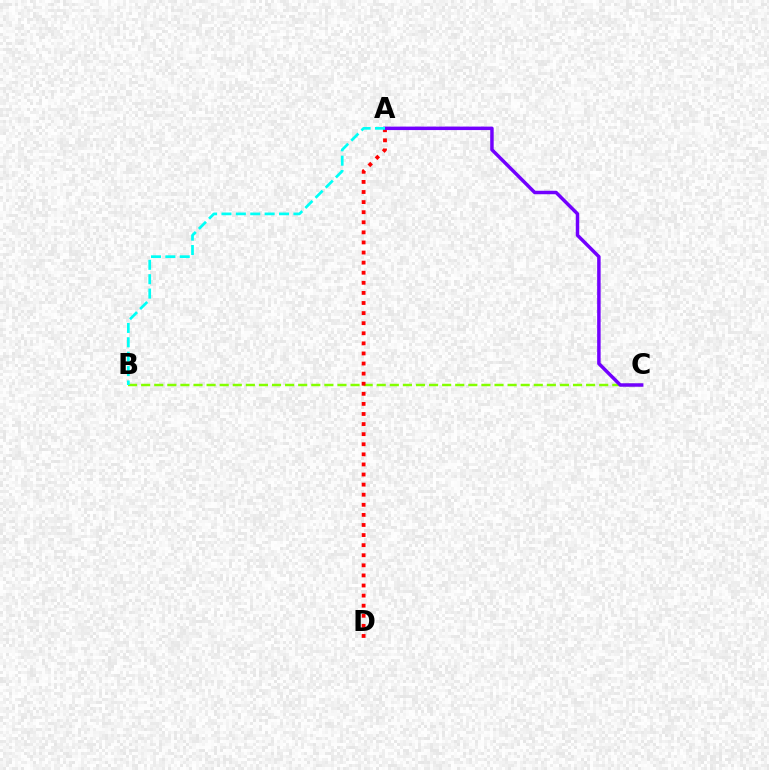{('B', 'C'): [{'color': '#84ff00', 'line_style': 'dashed', 'thickness': 1.78}], ('A', 'D'): [{'color': '#ff0000', 'line_style': 'dotted', 'thickness': 2.74}], ('A', 'C'): [{'color': '#7200ff', 'line_style': 'solid', 'thickness': 2.5}], ('A', 'B'): [{'color': '#00fff6', 'line_style': 'dashed', 'thickness': 1.96}]}